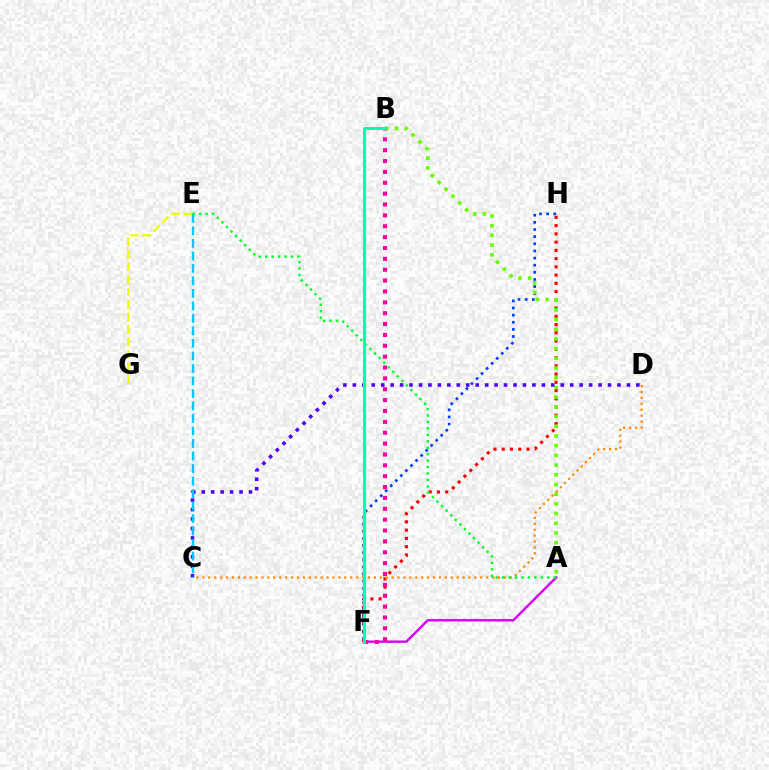{('A', 'F'): [{'color': '#d600ff', 'line_style': 'solid', 'thickness': 1.73}], ('F', 'H'): [{'color': '#ff0000', 'line_style': 'dotted', 'thickness': 2.24}, {'color': '#003fff', 'line_style': 'dotted', 'thickness': 1.94}], ('C', 'D'): [{'color': '#4f00ff', 'line_style': 'dotted', 'thickness': 2.57}, {'color': '#ff8800', 'line_style': 'dotted', 'thickness': 1.61}], ('A', 'B'): [{'color': '#66ff00', 'line_style': 'dotted', 'thickness': 2.64}], ('E', 'G'): [{'color': '#eeff00', 'line_style': 'dashed', 'thickness': 1.7}], ('C', 'E'): [{'color': '#00c7ff', 'line_style': 'dashed', 'thickness': 1.7}], ('B', 'F'): [{'color': '#ff00a0', 'line_style': 'dotted', 'thickness': 2.95}, {'color': '#00ffaf', 'line_style': 'solid', 'thickness': 2.22}], ('A', 'E'): [{'color': '#00ff27', 'line_style': 'dotted', 'thickness': 1.75}]}